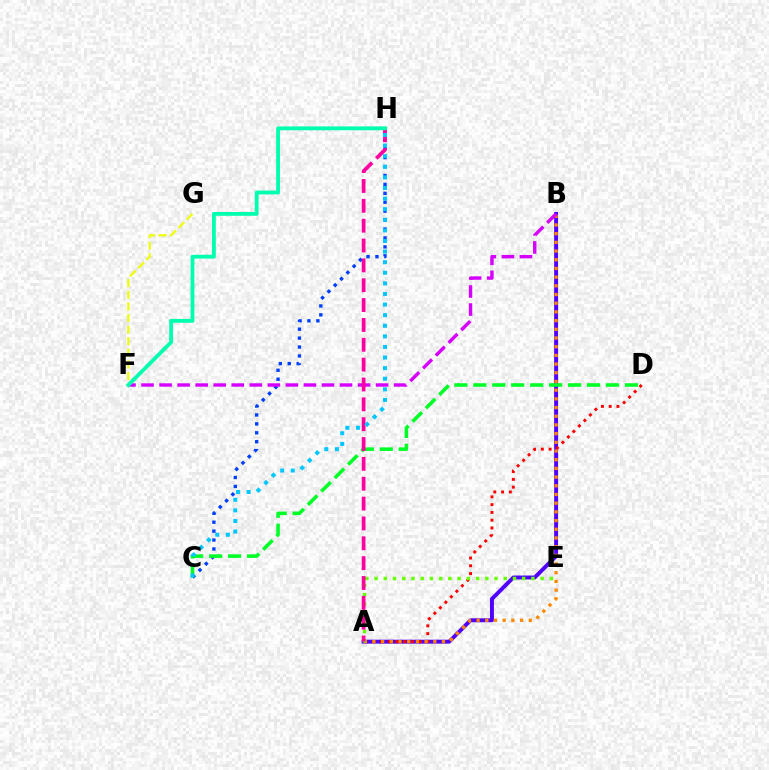{('A', 'B'): [{'color': '#4f00ff', 'line_style': 'solid', 'thickness': 2.83}, {'color': '#ff8800', 'line_style': 'dotted', 'thickness': 2.36}], ('A', 'D'): [{'color': '#ff0000', 'line_style': 'dotted', 'thickness': 2.11}], ('C', 'H'): [{'color': '#003fff', 'line_style': 'dotted', 'thickness': 2.43}, {'color': '#00c7ff', 'line_style': 'dotted', 'thickness': 2.88}], ('F', 'G'): [{'color': '#eeff00', 'line_style': 'dashed', 'thickness': 1.58}], ('B', 'F'): [{'color': '#d600ff', 'line_style': 'dashed', 'thickness': 2.45}], ('C', 'D'): [{'color': '#00ff27', 'line_style': 'dashed', 'thickness': 2.57}], ('A', 'E'): [{'color': '#66ff00', 'line_style': 'dotted', 'thickness': 2.51}], ('A', 'H'): [{'color': '#ff00a0', 'line_style': 'dashed', 'thickness': 2.7}], ('F', 'H'): [{'color': '#00ffaf', 'line_style': 'solid', 'thickness': 2.75}]}